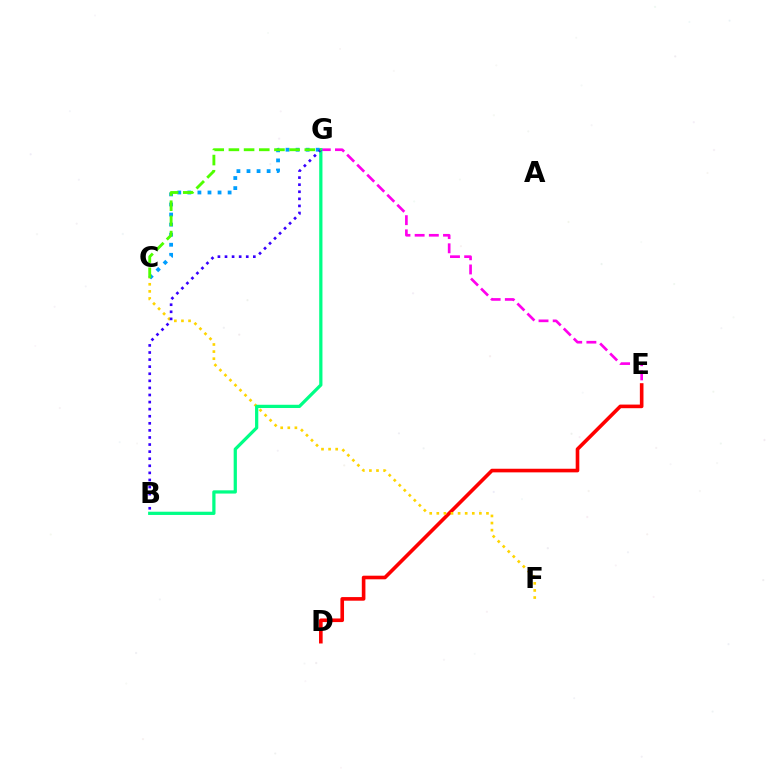{('E', 'G'): [{'color': '#ff00ed', 'line_style': 'dashed', 'thickness': 1.93}], ('D', 'E'): [{'color': '#ff0000', 'line_style': 'solid', 'thickness': 2.6}], ('C', 'F'): [{'color': '#ffd500', 'line_style': 'dotted', 'thickness': 1.93}], ('B', 'G'): [{'color': '#00ff86', 'line_style': 'solid', 'thickness': 2.33}, {'color': '#3700ff', 'line_style': 'dotted', 'thickness': 1.92}], ('C', 'G'): [{'color': '#009eff', 'line_style': 'dotted', 'thickness': 2.74}, {'color': '#4fff00', 'line_style': 'dashed', 'thickness': 2.06}]}